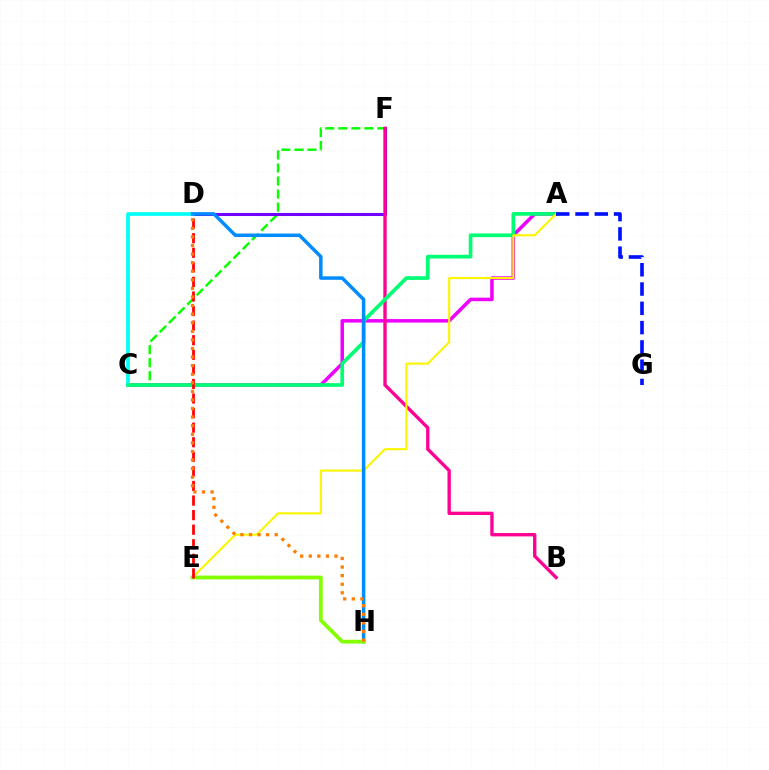{('C', 'F'): [{'color': '#08ff00', 'line_style': 'dashed', 'thickness': 1.77}], ('A', 'C'): [{'color': '#ee00ff', 'line_style': 'solid', 'thickness': 2.54}, {'color': '#00ff74', 'line_style': 'solid', 'thickness': 2.66}], ('D', 'F'): [{'color': '#7200ff', 'line_style': 'solid', 'thickness': 2.19}], ('C', 'D'): [{'color': '#00fff6', 'line_style': 'solid', 'thickness': 2.66}], ('B', 'F'): [{'color': '#ff0094', 'line_style': 'solid', 'thickness': 2.41}], ('A', 'E'): [{'color': '#fcf500', 'line_style': 'solid', 'thickness': 1.52}], ('D', 'H'): [{'color': '#008cff', 'line_style': 'solid', 'thickness': 2.51}, {'color': '#ff7c00', 'line_style': 'dotted', 'thickness': 2.33}], ('E', 'H'): [{'color': '#84ff00', 'line_style': 'solid', 'thickness': 2.72}], ('A', 'G'): [{'color': '#0010ff', 'line_style': 'dashed', 'thickness': 2.62}], ('D', 'E'): [{'color': '#ff0000', 'line_style': 'dashed', 'thickness': 1.98}]}